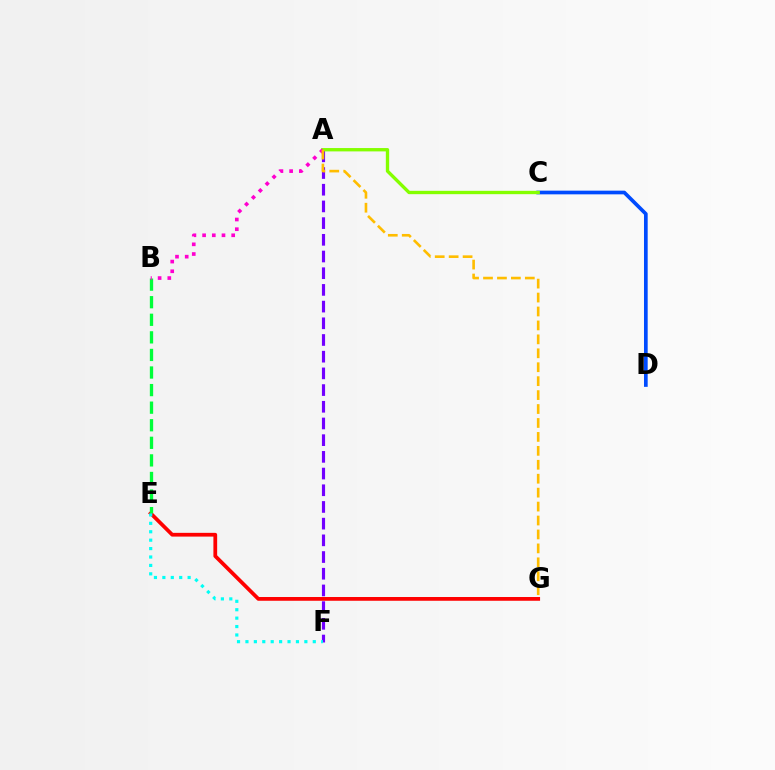{('C', 'D'): [{'color': '#004bff', 'line_style': 'solid', 'thickness': 2.65}], ('E', 'G'): [{'color': '#ff0000', 'line_style': 'solid', 'thickness': 2.7}], ('B', 'E'): [{'color': '#00ff39', 'line_style': 'dashed', 'thickness': 2.39}], ('A', 'F'): [{'color': '#7200ff', 'line_style': 'dashed', 'thickness': 2.27}], ('A', 'C'): [{'color': '#84ff00', 'line_style': 'solid', 'thickness': 2.41}], ('A', 'B'): [{'color': '#ff00cf', 'line_style': 'dotted', 'thickness': 2.63}], ('A', 'G'): [{'color': '#ffbd00', 'line_style': 'dashed', 'thickness': 1.89}], ('E', 'F'): [{'color': '#00fff6', 'line_style': 'dotted', 'thickness': 2.29}]}